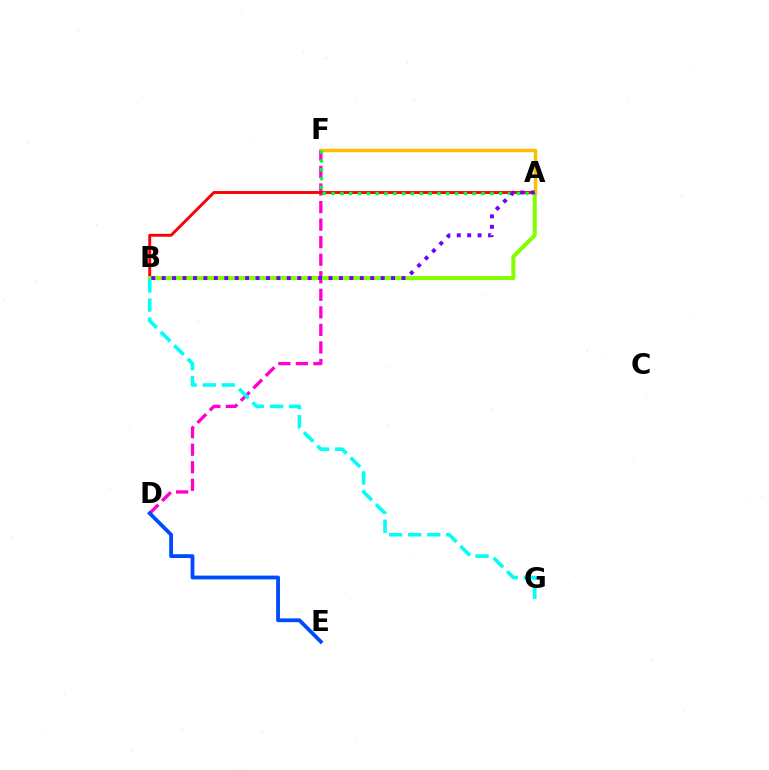{('D', 'F'): [{'color': '#ff00cf', 'line_style': 'dashed', 'thickness': 2.38}], ('D', 'E'): [{'color': '#004bff', 'line_style': 'solid', 'thickness': 2.74}], ('A', 'B'): [{'color': '#ff0000', 'line_style': 'solid', 'thickness': 2.09}, {'color': '#84ff00', 'line_style': 'solid', 'thickness': 2.9}, {'color': '#7200ff', 'line_style': 'dotted', 'thickness': 2.83}], ('A', 'F'): [{'color': '#ffbd00', 'line_style': 'solid', 'thickness': 2.48}, {'color': '#00ff39', 'line_style': 'dotted', 'thickness': 2.4}], ('B', 'G'): [{'color': '#00fff6', 'line_style': 'dashed', 'thickness': 2.59}]}